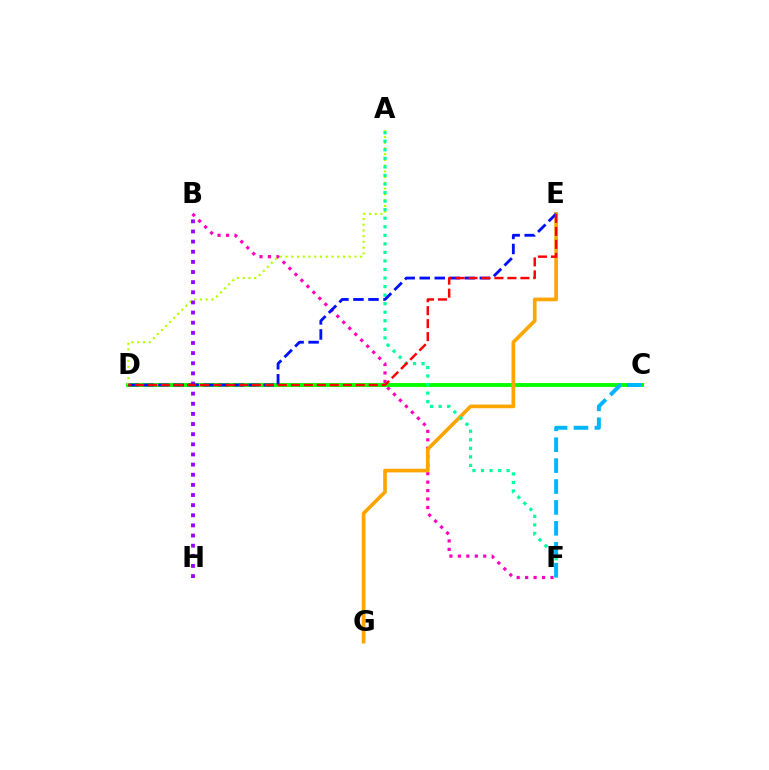{('B', 'F'): [{'color': '#ff00bd', 'line_style': 'dotted', 'thickness': 2.3}], ('C', 'D'): [{'color': '#08ff00', 'line_style': 'solid', 'thickness': 2.82}], ('A', 'D'): [{'color': '#b3ff00', 'line_style': 'dotted', 'thickness': 1.56}], ('E', 'G'): [{'color': '#ffa500', 'line_style': 'solid', 'thickness': 2.64}], ('A', 'F'): [{'color': '#00ff9d', 'line_style': 'dotted', 'thickness': 2.32}], ('B', 'H'): [{'color': '#9b00ff', 'line_style': 'dotted', 'thickness': 2.75}], ('C', 'F'): [{'color': '#00b5ff', 'line_style': 'dashed', 'thickness': 2.84}], ('D', 'E'): [{'color': '#0010ff', 'line_style': 'dashed', 'thickness': 2.04}, {'color': '#ff0000', 'line_style': 'dashed', 'thickness': 1.76}]}